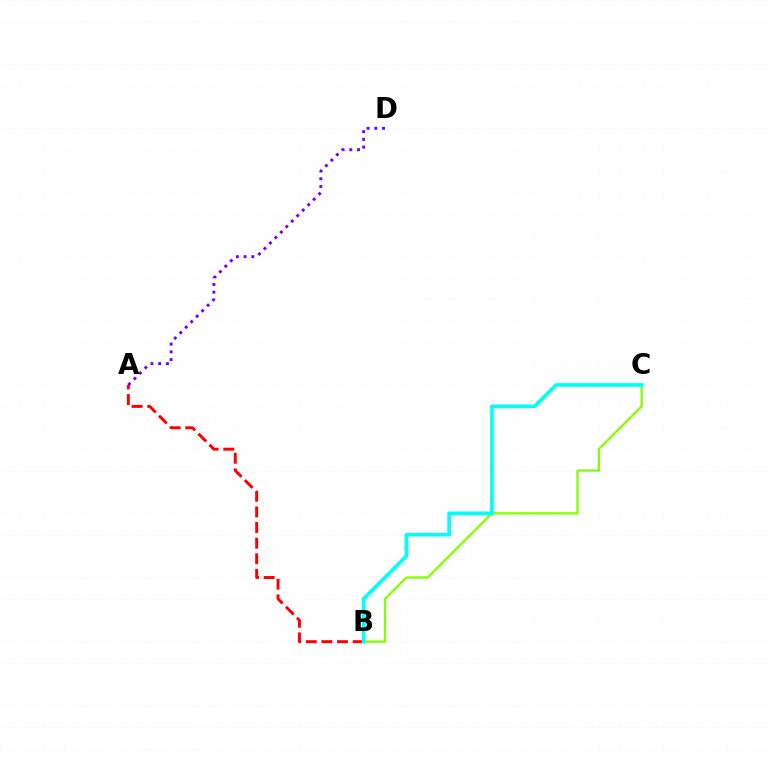{('A', 'B'): [{'color': '#ff0000', 'line_style': 'dashed', 'thickness': 2.12}], ('A', 'D'): [{'color': '#7200ff', 'line_style': 'dotted', 'thickness': 2.1}], ('B', 'C'): [{'color': '#84ff00', 'line_style': 'solid', 'thickness': 1.64}, {'color': '#00fff6', 'line_style': 'solid', 'thickness': 2.66}]}